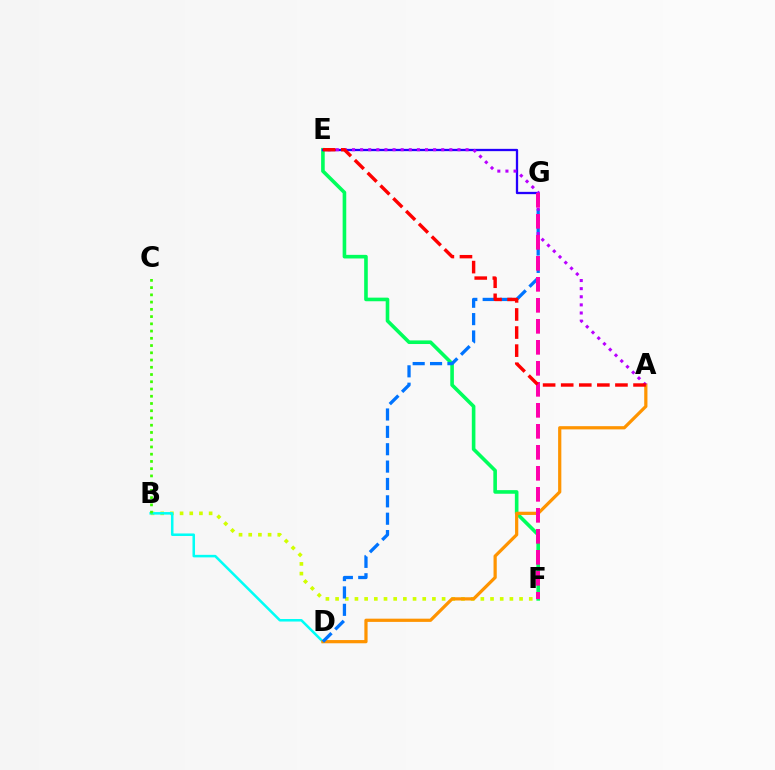{('E', 'F'): [{'color': '#00ff5c', 'line_style': 'solid', 'thickness': 2.6}], ('B', 'F'): [{'color': '#d1ff00', 'line_style': 'dotted', 'thickness': 2.63}], ('B', 'D'): [{'color': '#00fff6', 'line_style': 'solid', 'thickness': 1.82}], ('A', 'D'): [{'color': '#ff9400', 'line_style': 'solid', 'thickness': 2.32}], ('B', 'C'): [{'color': '#3dff00', 'line_style': 'dotted', 'thickness': 1.97}], ('D', 'G'): [{'color': '#0074ff', 'line_style': 'dashed', 'thickness': 2.36}], ('E', 'G'): [{'color': '#2500ff', 'line_style': 'solid', 'thickness': 1.66}], ('A', 'E'): [{'color': '#b900ff', 'line_style': 'dotted', 'thickness': 2.2}, {'color': '#ff0000', 'line_style': 'dashed', 'thickness': 2.46}], ('F', 'G'): [{'color': '#ff00ac', 'line_style': 'dashed', 'thickness': 2.85}]}